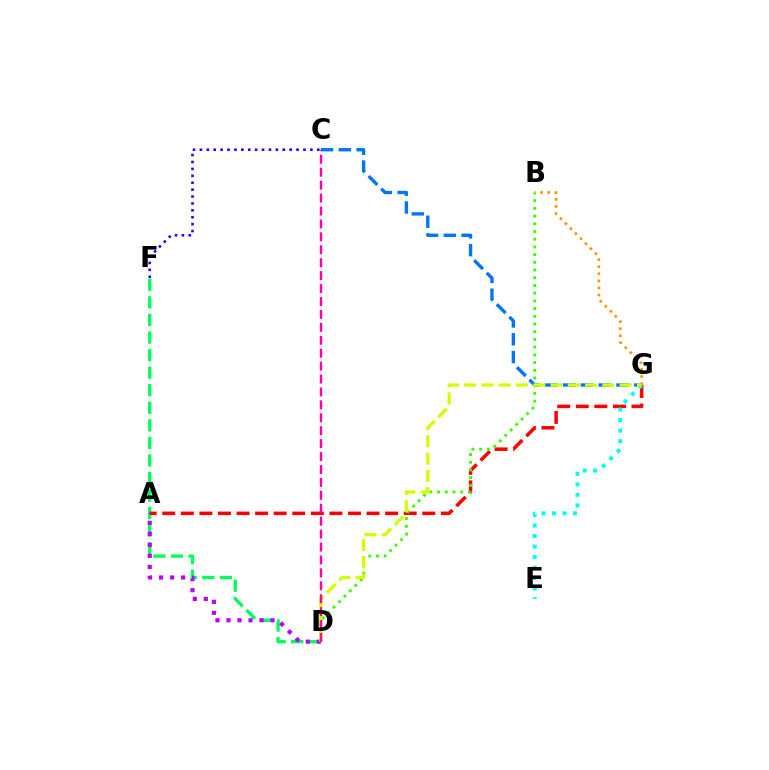{('D', 'F'): [{'color': '#00ff5c', 'line_style': 'dashed', 'thickness': 2.39}], ('B', 'G'): [{'color': '#ff9400', 'line_style': 'dotted', 'thickness': 1.93}], ('A', 'G'): [{'color': '#ff0000', 'line_style': 'dashed', 'thickness': 2.52}], ('C', 'G'): [{'color': '#0074ff', 'line_style': 'dashed', 'thickness': 2.42}], ('A', 'D'): [{'color': '#b900ff', 'line_style': 'dotted', 'thickness': 2.99}], ('B', 'D'): [{'color': '#3dff00', 'line_style': 'dotted', 'thickness': 2.09}], ('E', 'G'): [{'color': '#00fff6', 'line_style': 'dotted', 'thickness': 2.85}], ('C', 'F'): [{'color': '#2500ff', 'line_style': 'dotted', 'thickness': 1.88}], ('D', 'G'): [{'color': '#d1ff00', 'line_style': 'dashed', 'thickness': 2.34}], ('C', 'D'): [{'color': '#ff00ac', 'line_style': 'dashed', 'thickness': 1.76}]}